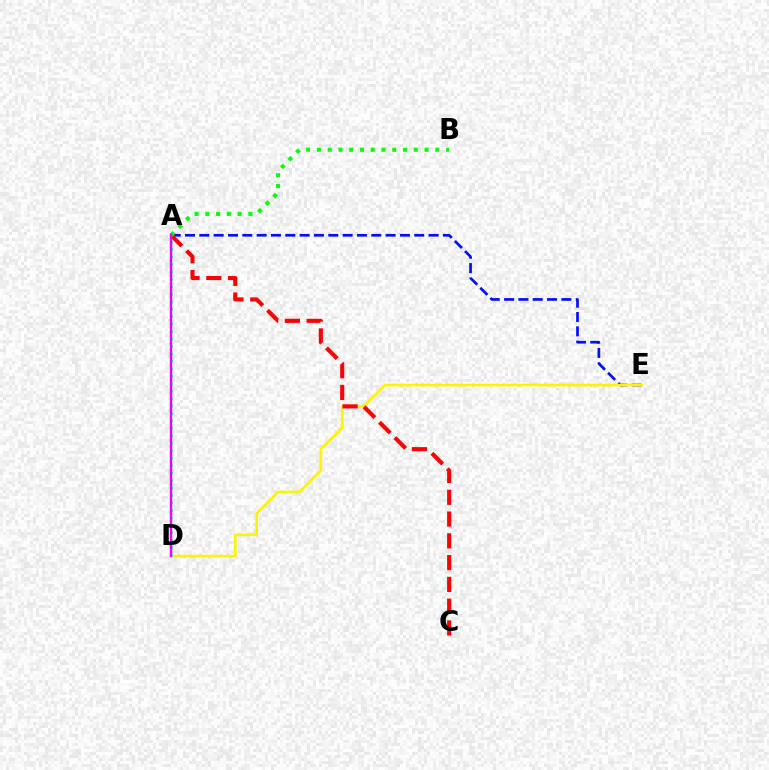{('A', 'E'): [{'color': '#0010ff', 'line_style': 'dashed', 'thickness': 1.95}], ('D', 'E'): [{'color': '#fcf500', 'line_style': 'solid', 'thickness': 1.93}], ('A', 'C'): [{'color': '#ff0000', 'line_style': 'dashed', 'thickness': 2.96}], ('A', 'D'): [{'color': '#00fff6', 'line_style': 'dotted', 'thickness': 2.02}, {'color': '#ee00ff', 'line_style': 'solid', 'thickness': 1.76}], ('A', 'B'): [{'color': '#08ff00', 'line_style': 'dotted', 'thickness': 2.92}]}